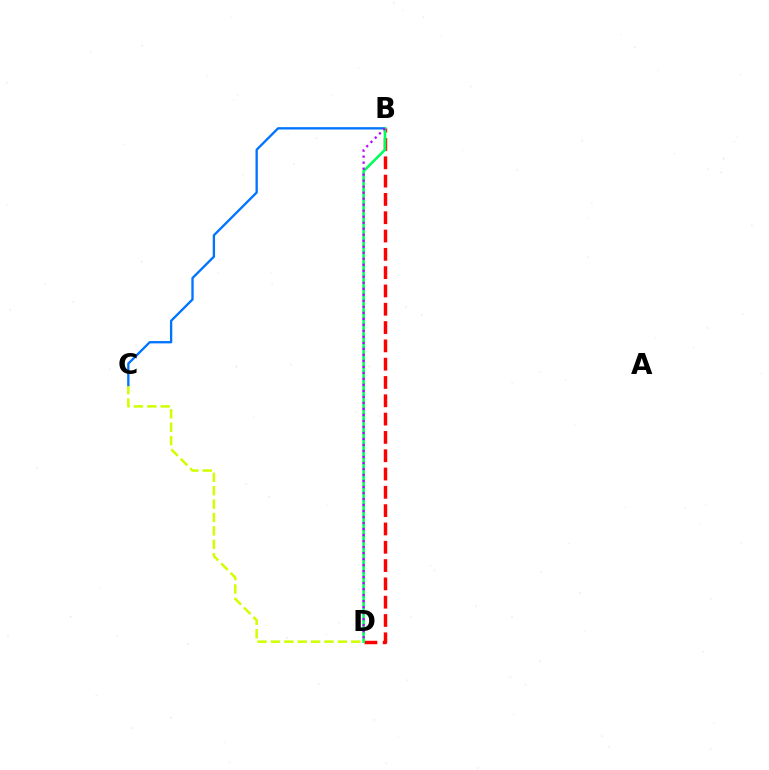{('C', 'D'): [{'color': '#d1ff00', 'line_style': 'dashed', 'thickness': 1.82}], ('B', 'D'): [{'color': '#ff0000', 'line_style': 'dashed', 'thickness': 2.49}, {'color': '#00ff5c', 'line_style': 'solid', 'thickness': 1.86}, {'color': '#b900ff', 'line_style': 'dotted', 'thickness': 1.63}], ('B', 'C'): [{'color': '#0074ff', 'line_style': 'solid', 'thickness': 1.68}]}